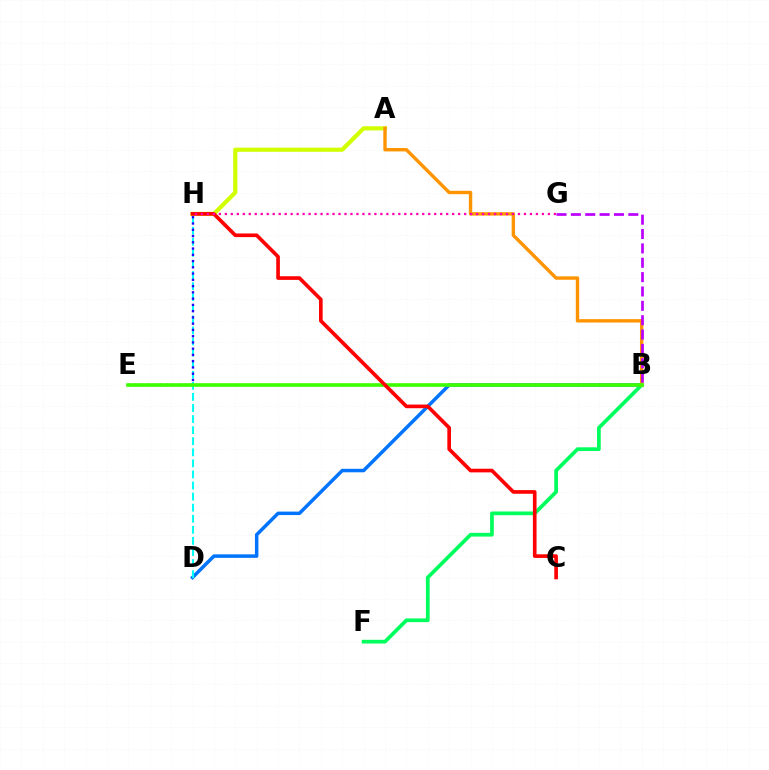{('B', 'F'): [{'color': '#00ff5c', 'line_style': 'solid', 'thickness': 2.68}], ('B', 'D'): [{'color': '#0074ff', 'line_style': 'solid', 'thickness': 2.51}], ('A', 'H'): [{'color': '#d1ff00', 'line_style': 'solid', 'thickness': 3.0}], ('A', 'B'): [{'color': '#ff9400', 'line_style': 'solid', 'thickness': 2.44}], ('D', 'H'): [{'color': '#00fff6', 'line_style': 'dashed', 'thickness': 1.5}], ('E', 'H'): [{'color': '#2500ff', 'line_style': 'dotted', 'thickness': 1.7}], ('B', 'G'): [{'color': '#b900ff', 'line_style': 'dashed', 'thickness': 1.95}], ('B', 'E'): [{'color': '#3dff00', 'line_style': 'solid', 'thickness': 2.6}], ('C', 'H'): [{'color': '#ff0000', 'line_style': 'solid', 'thickness': 2.62}], ('G', 'H'): [{'color': '#ff00ac', 'line_style': 'dotted', 'thickness': 1.63}]}